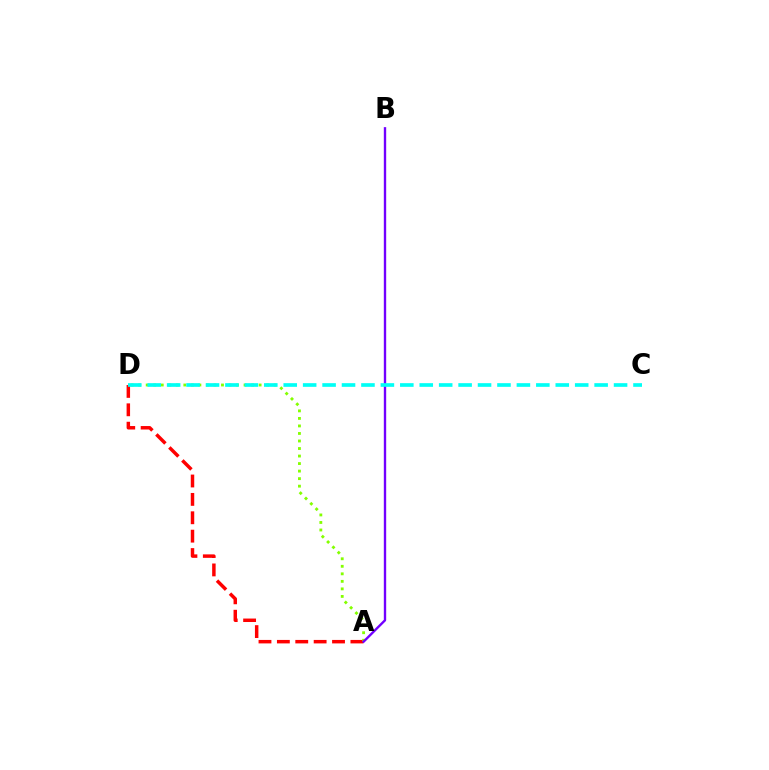{('A', 'D'): [{'color': '#ff0000', 'line_style': 'dashed', 'thickness': 2.5}, {'color': '#84ff00', 'line_style': 'dotted', 'thickness': 2.05}], ('A', 'B'): [{'color': '#7200ff', 'line_style': 'solid', 'thickness': 1.7}], ('C', 'D'): [{'color': '#00fff6', 'line_style': 'dashed', 'thickness': 2.64}]}